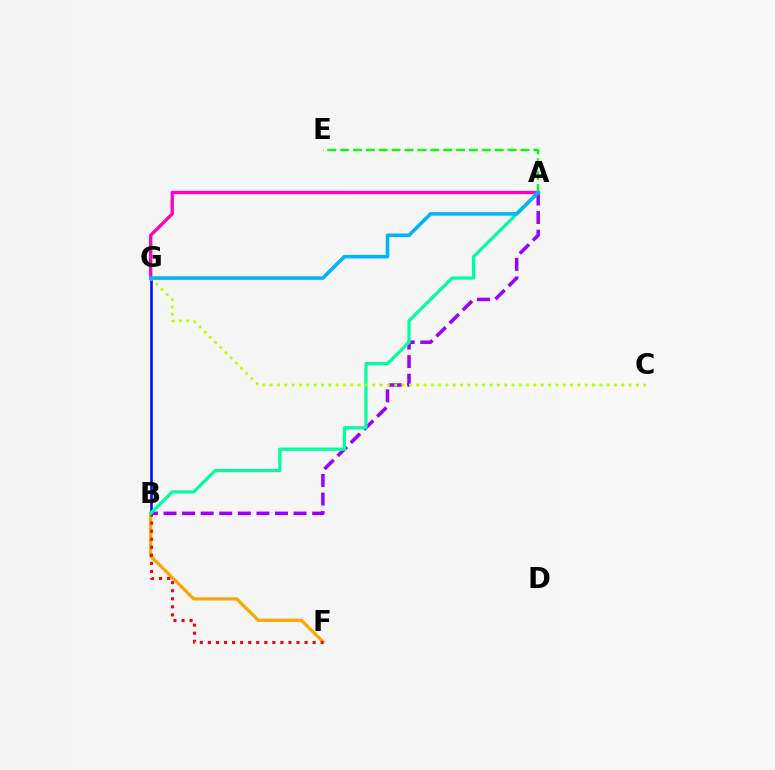{('B', 'G'): [{'color': '#0010ff', 'line_style': 'solid', 'thickness': 1.88}], ('B', 'F'): [{'color': '#ffa500', 'line_style': 'solid', 'thickness': 2.3}, {'color': '#ff0000', 'line_style': 'dotted', 'thickness': 2.19}], ('A', 'E'): [{'color': '#08ff00', 'line_style': 'dashed', 'thickness': 1.75}], ('A', 'B'): [{'color': '#9b00ff', 'line_style': 'dashed', 'thickness': 2.52}, {'color': '#00ff9d', 'line_style': 'solid', 'thickness': 2.31}], ('A', 'G'): [{'color': '#ff00bd', 'line_style': 'solid', 'thickness': 2.36}, {'color': '#00b5ff', 'line_style': 'solid', 'thickness': 2.57}], ('C', 'G'): [{'color': '#b3ff00', 'line_style': 'dotted', 'thickness': 1.99}]}